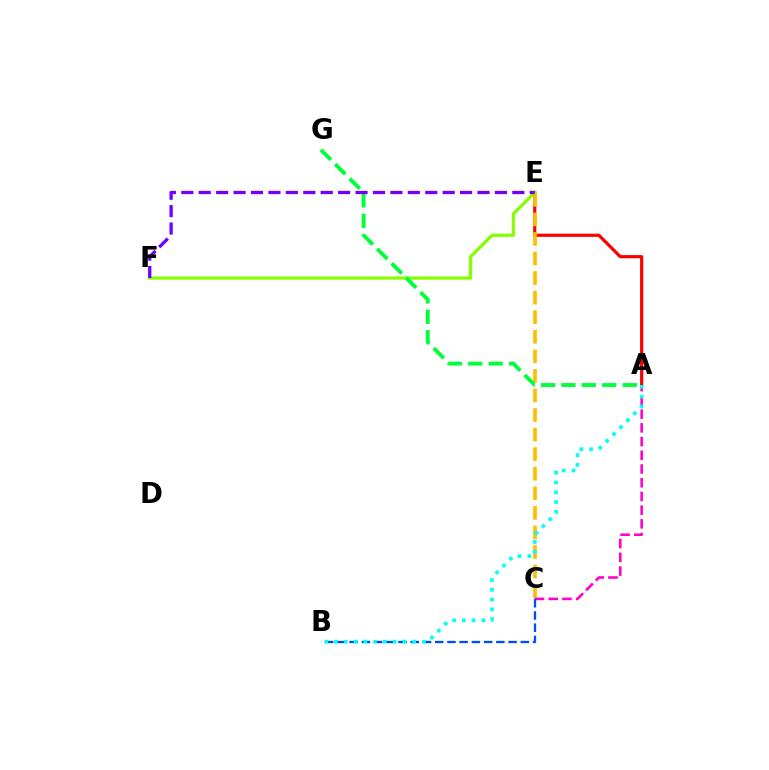{('A', 'E'): [{'color': '#ff0000', 'line_style': 'solid', 'thickness': 2.3}], ('E', 'F'): [{'color': '#84ff00', 'line_style': 'solid', 'thickness': 2.32}, {'color': '#7200ff', 'line_style': 'dashed', 'thickness': 2.37}], ('C', 'E'): [{'color': '#ffbd00', 'line_style': 'dashed', 'thickness': 2.66}], ('A', 'C'): [{'color': '#ff00cf', 'line_style': 'dashed', 'thickness': 1.86}], ('A', 'G'): [{'color': '#00ff39', 'line_style': 'dashed', 'thickness': 2.77}], ('B', 'C'): [{'color': '#004bff', 'line_style': 'dashed', 'thickness': 1.66}], ('A', 'B'): [{'color': '#00fff6', 'line_style': 'dotted', 'thickness': 2.65}]}